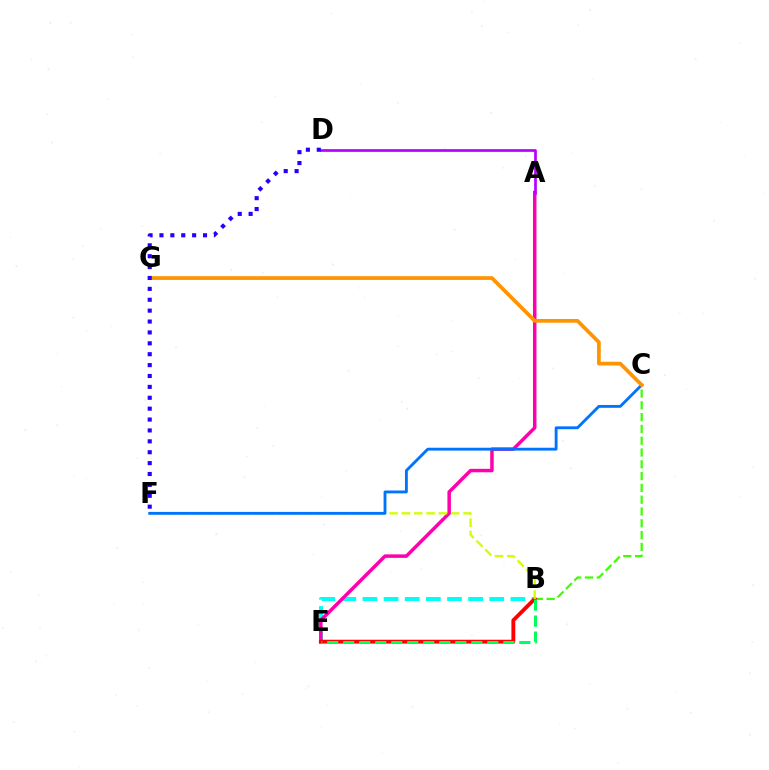{('B', 'C'): [{'color': '#3dff00', 'line_style': 'dashed', 'thickness': 1.6}], ('B', 'E'): [{'color': '#00fff6', 'line_style': 'dashed', 'thickness': 2.87}, {'color': '#ff0000', 'line_style': 'solid', 'thickness': 2.76}, {'color': '#00ff5c', 'line_style': 'dashed', 'thickness': 2.18}], ('A', 'E'): [{'color': '#ff00ac', 'line_style': 'solid', 'thickness': 2.5}], ('B', 'F'): [{'color': '#d1ff00', 'line_style': 'dashed', 'thickness': 1.68}], ('A', 'D'): [{'color': '#b900ff', 'line_style': 'solid', 'thickness': 1.95}], ('C', 'F'): [{'color': '#0074ff', 'line_style': 'solid', 'thickness': 2.06}], ('C', 'G'): [{'color': '#ff9400', 'line_style': 'solid', 'thickness': 2.69}], ('D', 'F'): [{'color': '#2500ff', 'line_style': 'dotted', 'thickness': 2.96}]}